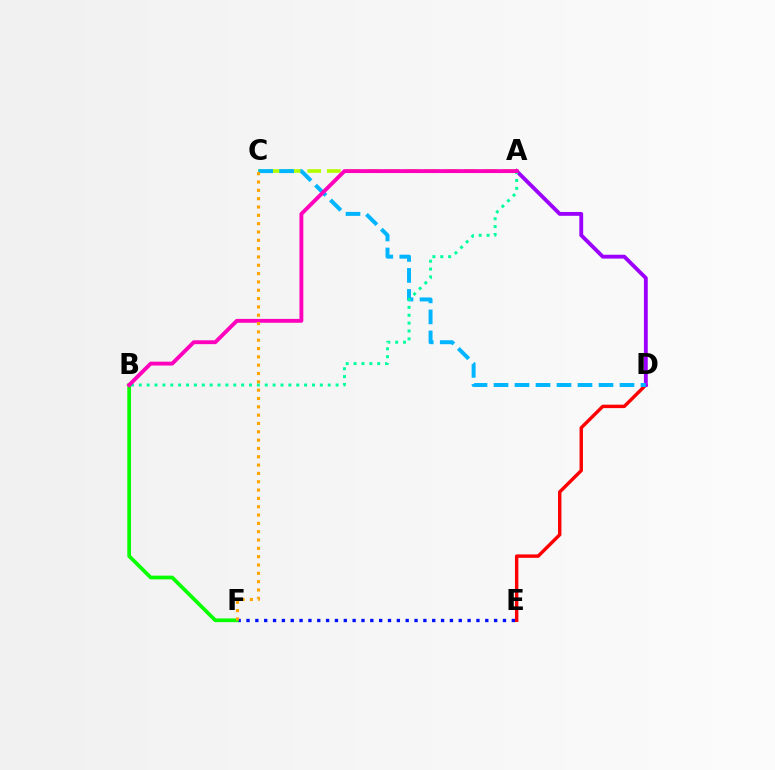{('A', 'C'): [{'color': '#b3ff00', 'line_style': 'dashed', 'thickness': 2.66}], ('E', 'F'): [{'color': '#0010ff', 'line_style': 'dotted', 'thickness': 2.4}], ('D', 'E'): [{'color': '#ff0000', 'line_style': 'solid', 'thickness': 2.46}], ('B', 'F'): [{'color': '#08ff00', 'line_style': 'solid', 'thickness': 2.68}], ('A', 'D'): [{'color': '#9b00ff', 'line_style': 'solid', 'thickness': 2.77}], ('C', 'D'): [{'color': '#00b5ff', 'line_style': 'dashed', 'thickness': 2.85}], ('A', 'B'): [{'color': '#00ff9d', 'line_style': 'dotted', 'thickness': 2.14}, {'color': '#ff00bd', 'line_style': 'solid', 'thickness': 2.79}], ('C', 'F'): [{'color': '#ffa500', 'line_style': 'dotted', 'thickness': 2.26}]}